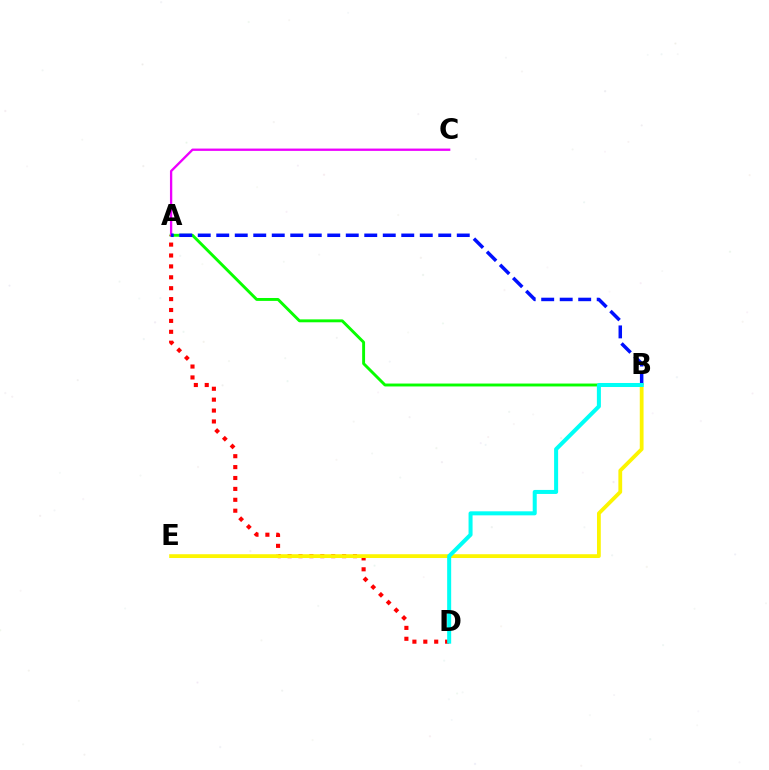{('A', 'B'): [{'color': '#08ff00', 'line_style': 'solid', 'thickness': 2.09}, {'color': '#0010ff', 'line_style': 'dashed', 'thickness': 2.51}], ('A', 'C'): [{'color': '#ee00ff', 'line_style': 'solid', 'thickness': 1.67}], ('A', 'D'): [{'color': '#ff0000', 'line_style': 'dotted', 'thickness': 2.96}], ('B', 'E'): [{'color': '#fcf500', 'line_style': 'solid', 'thickness': 2.72}], ('B', 'D'): [{'color': '#00fff6', 'line_style': 'solid', 'thickness': 2.89}]}